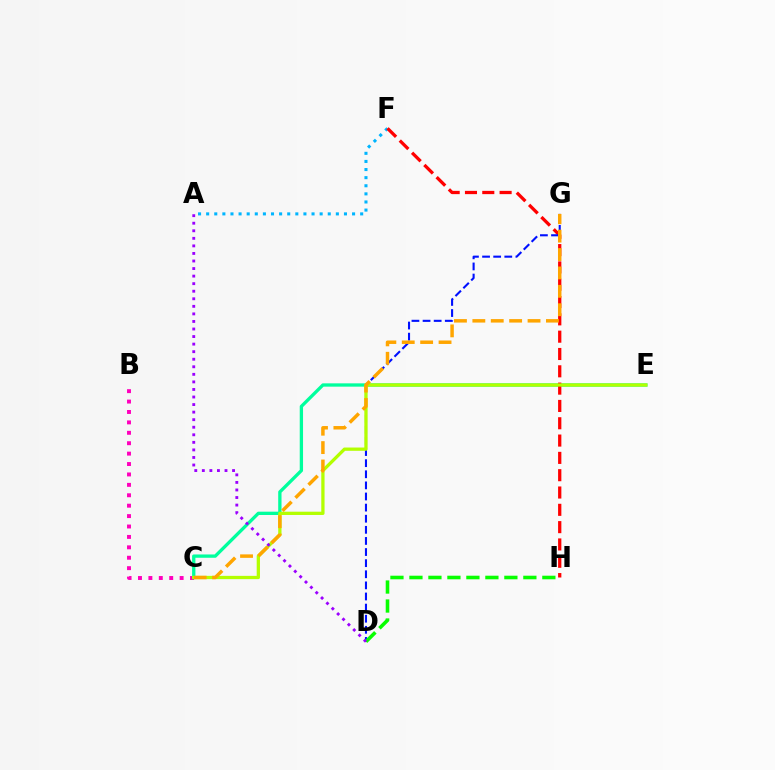{('B', 'C'): [{'color': '#ff00bd', 'line_style': 'dotted', 'thickness': 2.83}], ('C', 'E'): [{'color': '#00ff9d', 'line_style': 'solid', 'thickness': 2.38}, {'color': '#b3ff00', 'line_style': 'solid', 'thickness': 2.36}], ('A', 'F'): [{'color': '#00b5ff', 'line_style': 'dotted', 'thickness': 2.2}], ('F', 'H'): [{'color': '#ff0000', 'line_style': 'dashed', 'thickness': 2.35}], ('D', 'G'): [{'color': '#0010ff', 'line_style': 'dashed', 'thickness': 1.51}], ('D', 'H'): [{'color': '#08ff00', 'line_style': 'dashed', 'thickness': 2.58}], ('C', 'G'): [{'color': '#ffa500', 'line_style': 'dashed', 'thickness': 2.5}], ('A', 'D'): [{'color': '#9b00ff', 'line_style': 'dotted', 'thickness': 2.05}]}